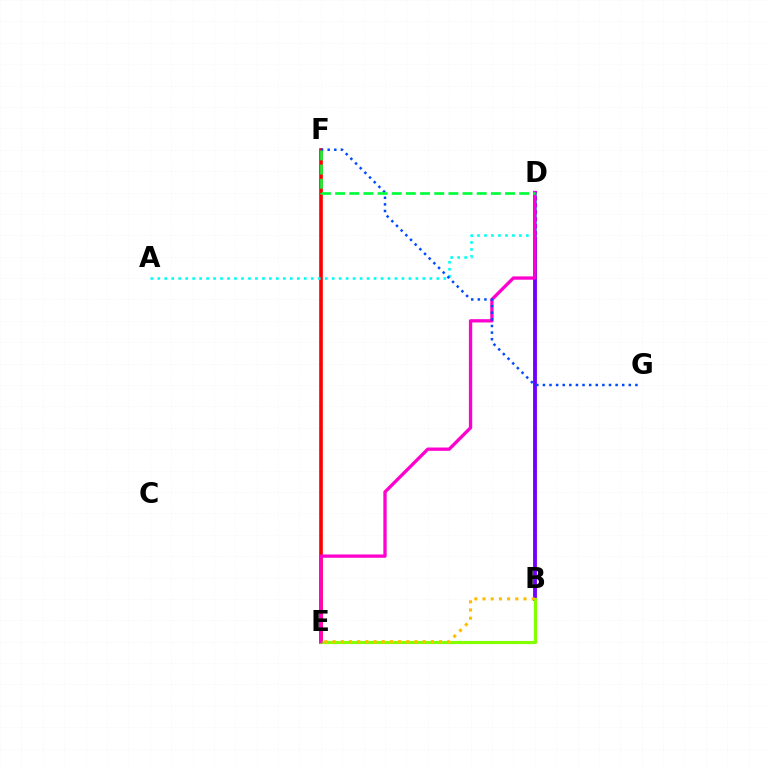{('E', 'F'): [{'color': '#ff0000', 'line_style': 'solid', 'thickness': 2.62}], ('B', 'D'): [{'color': '#7200ff', 'line_style': 'solid', 'thickness': 2.76}], ('A', 'D'): [{'color': '#00fff6', 'line_style': 'dotted', 'thickness': 1.9}], ('B', 'E'): [{'color': '#84ff00', 'line_style': 'solid', 'thickness': 2.26}, {'color': '#ffbd00', 'line_style': 'dotted', 'thickness': 2.23}], ('D', 'E'): [{'color': '#ff00cf', 'line_style': 'solid', 'thickness': 2.38}], ('F', 'G'): [{'color': '#004bff', 'line_style': 'dotted', 'thickness': 1.8}], ('D', 'F'): [{'color': '#00ff39', 'line_style': 'dashed', 'thickness': 1.92}]}